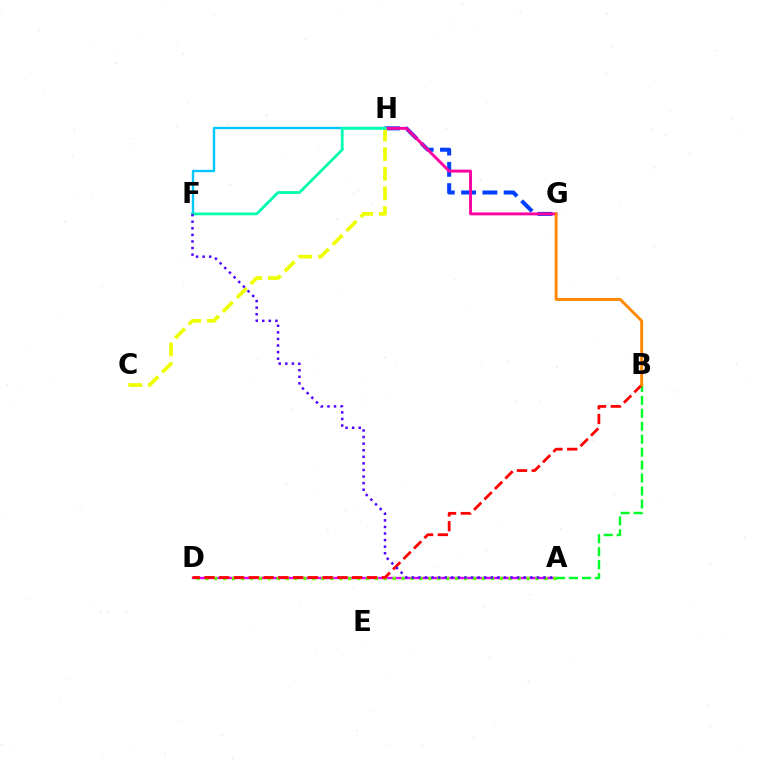{('G', 'H'): [{'color': '#003fff', 'line_style': 'dashed', 'thickness': 2.89}, {'color': '#ff00a0', 'line_style': 'solid', 'thickness': 2.1}], ('C', 'H'): [{'color': '#eeff00', 'line_style': 'dashed', 'thickness': 2.67}], ('A', 'D'): [{'color': '#d600ff', 'line_style': 'solid', 'thickness': 1.72}, {'color': '#66ff00', 'line_style': 'dotted', 'thickness': 2.42}], ('F', 'H'): [{'color': '#00c7ff', 'line_style': 'solid', 'thickness': 1.7}, {'color': '#00ffaf', 'line_style': 'solid', 'thickness': 2.02}], ('A', 'B'): [{'color': '#00ff27', 'line_style': 'dashed', 'thickness': 1.76}], ('B', 'D'): [{'color': '#ff0000', 'line_style': 'dashed', 'thickness': 2.01}], ('B', 'G'): [{'color': '#ff8800', 'line_style': 'solid', 'thickness': 2.08}], ('A', 'F'): [{'color': '#4f00ff', 'line_style': 'dotted', 'thickness': 1.79}]}